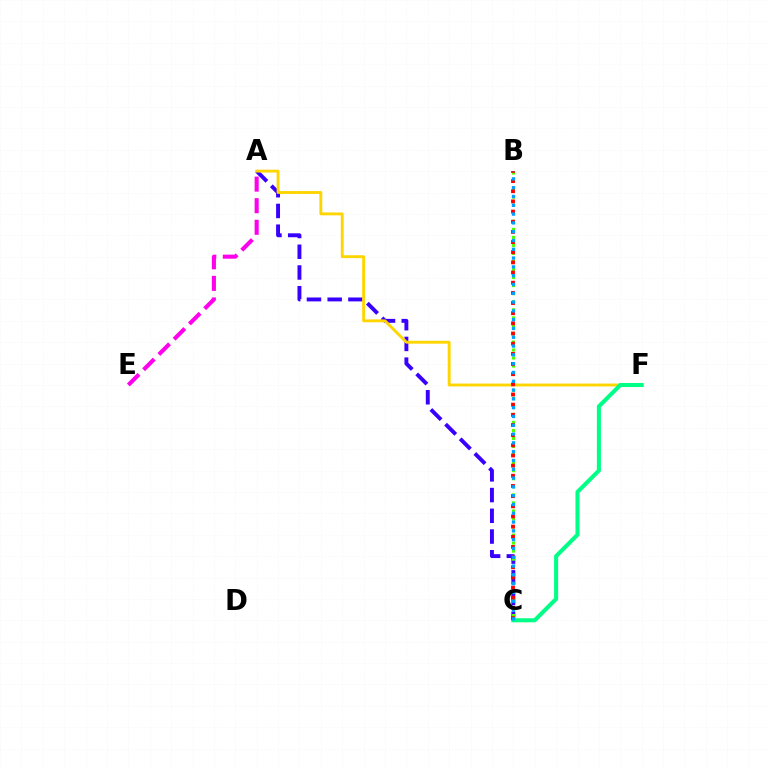{('A', 'E'): [{'color': '#ff00ed', 'line_style': 'dashed', 'thickness': 2.93}], ('A', 'C'): [{'color': '#3700ff', 'line_style': 'dashed', 'thickness': 2.82}], ('A', 'F'): [{'color': '#ffd500', 'line_style': 'solid', 'thickness': 2.07}], ('B', 'C'): [{'color': '#4fff00', 'line_style': 'dotted', 'thickness': 2.19}, {'color': '#ff0000', 'line_style': 'dotted', 'thickness': 2.76}, {'color': '#009eff', 'line_style': 'dotted', 'thickness': 2.39}], ('C', 'F'): [{'color': '#00ff86', 'line_style': 'solid', 'thickness': 2.92}]}